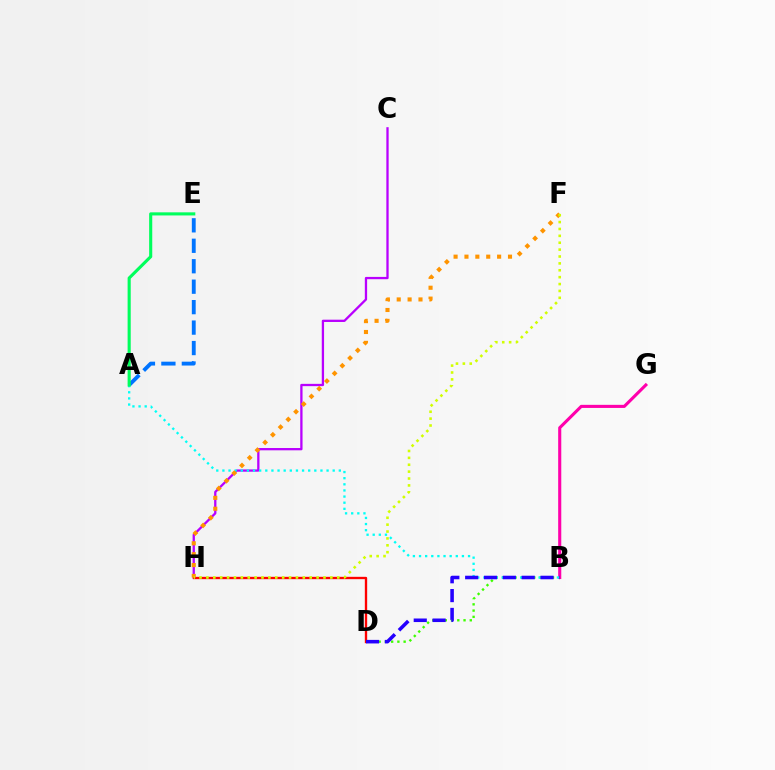{('C', 'H'): [{'color': '#b900ff', 'line_style': 'solid', 'thickness': 1.65}], ('B', 'D'): [{'color': '#3dff00', 'line_style': 'dotted', 'thickness': 1.7}, {'color': '#2500ff', 'line_style': 'dashed', 'thickness': 2.56}], ('A', 'E'): [{'color': '#0074ff', 'line_style': 'dashed', 'thickness': 2.78}, {'color': '#00ff5c', 'line_style': 'solid', 'thickness': 2.24}], ('B', 'G'): [{'color': '#ff00ac', 'line_style': 'solid', 'thickness': 2.23}], ('A', 'B'): [{'color': '#00fff6', 'line_style': 'dotted', 'thickness': 1.66}], ('D', 'H'): [{'color': '#ff0000', 'line_style': 'solid', 'thickness': 1.68}], ('F', 'H'): [{'color': '#ff9400', 'line_style': 'dotted', 'thickness': 2.96}, {'color': '#d1ff00', 'line_style': 'dotted', 'thickness': 1.87}]}